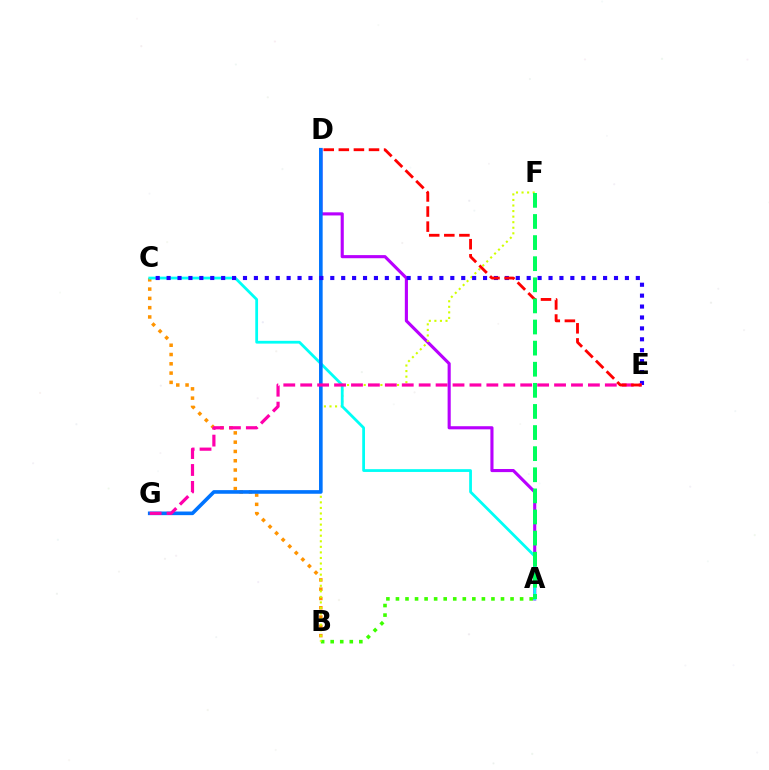{('B', 'C'): [{'color': '#ff9400', 'line_style': 'dotted', 'thickness': 2.52}], ('A', 'D'): [{'color': '#b900ff', 'line_style': 'solid', 'thickness': 2.25}], ('A', 'B'): [{'color': '#3dff00', 'line_style': 'dotted', 'thickness': 2.59}], ('B', 'F'): [{'color': '#d1ff00', 'line_style': 'dotted', 'thickness': 1.51}], ('A', 'C'): [{'color': '#00fff6', 'line_style': 'solid', 'thickness': 2.0}], ('D', 'G'): [{'color': '#0074ff', 'line_style': 'solid', 'thickness': 2.62}], ('C', 'E'): [{'color': '#2500ff', 'line_style': 'dotted', 'thickness': 2.96}], ('E', 'G'): [{'color': '#ff00ac', 'line_style': 'dashed', 'thickness': 2.3}], ('D', 'E'): [{'color': '#ff0000', 'line_style': 'dashed', 'thickness': 2.05}], ('A', 'F'): [{'color': '#00ff5c', 'line_style': 'dashed', 'thickness': 2.87}]}